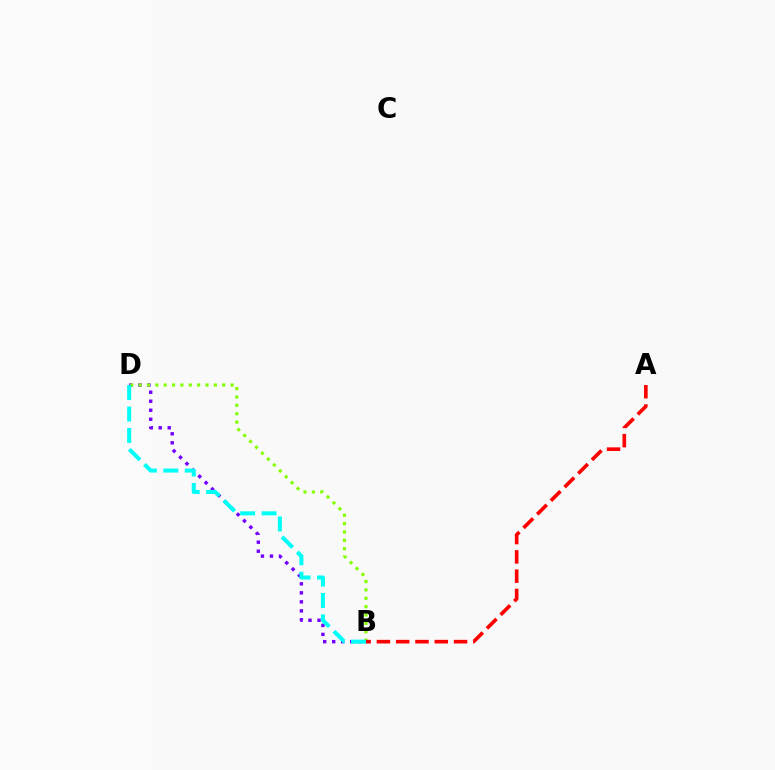{('B', 'D'): [{'color': '#7200ff', 'line_style': 'dotted', 'thickness': 2.45}, {'color': '#84ff00', 'line_style': 'dotted', 'thickness': 2.27}, {'color': '#00fff6', 'line_style': 'dashed', 'thickness': 2.91}], ('A', 'B'): [{'color': '#ff0000', 'line_style': 'dashed', 'thickness': 2.62}]}